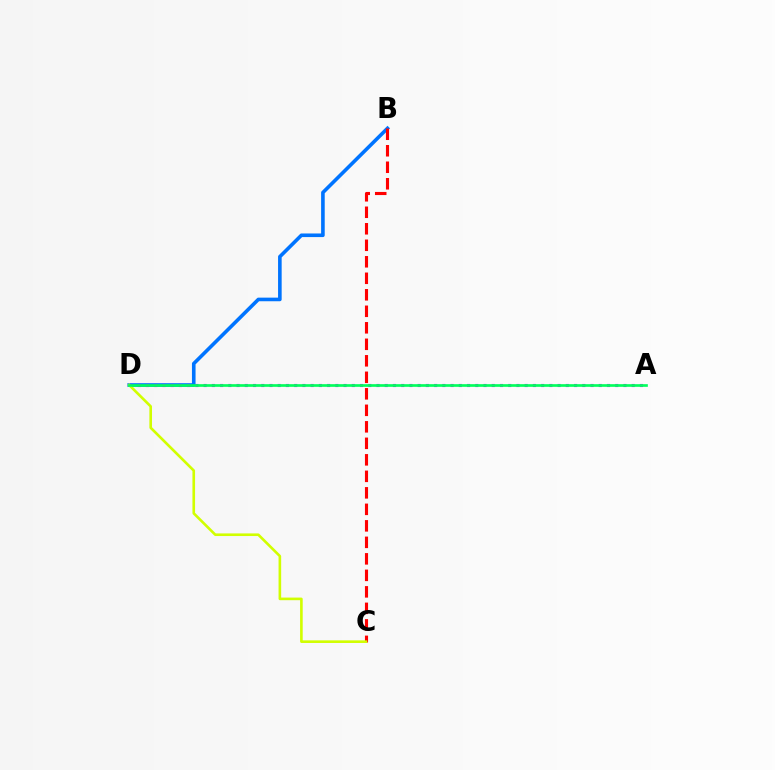{('B', 'D'): [{'color': '#0074ff', 'line_style': 'solid', 'thickness': 2.6}], ('B', 'C'): [{'color': '#ff0000', 'line_style': 'dashed', 'thickness': 2.24}], ('A', 'D'): [{'color': '#b900ff', 'line_style': 'dotted', 'thickness': 2.24}, {'color': '#00ff5c', 'line_style': 'solid', 'thickness': 1.93}], ('C', 'D'): [{'color': '#d1ff00', 'line_style': 'solid', 'thickness': 1.89}]}